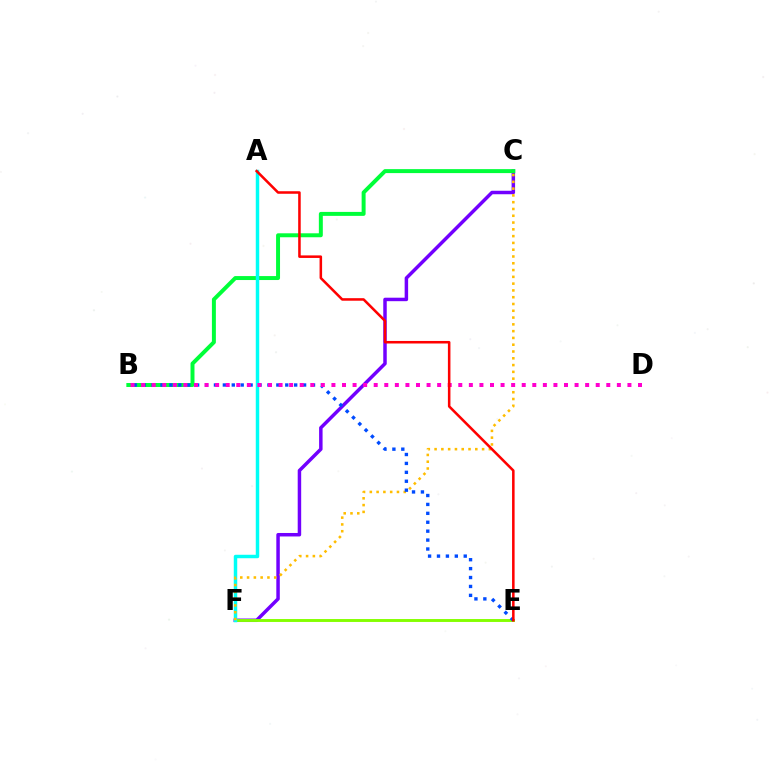{('C', 'F'): [{'color': '#7200ff', 'line_style': 'solid', 'thickness': 2.51}, {'color': '#ffbd00', 'line_style': 'dotted', 'thickness': 1.84}], ('B', 'C'): [{'color': '#00ff39', 'line_style': 'solid', 'thickness': 2.85}], ('E', 'F'): [{'color': '#84ff00', 'line_style': 'solid', 'thickness': 2.1}], ('A', 'F'): [{'color': '#00fff6', 'line_style': 'solid', 'thickness': 2.49}], ('B', 'E'): [{'color': '#004bff', 'line_style': 'dotted', 'thickness': 2.42}], ('B', 'D'): [{'color': '#ff00cf', 'line_style': 'dotted', 'thickness': 2.87}], ('A', 'E'): [{'color': '#ff0000', 'line_style': 'solid', 'thickness': 1.83}]}